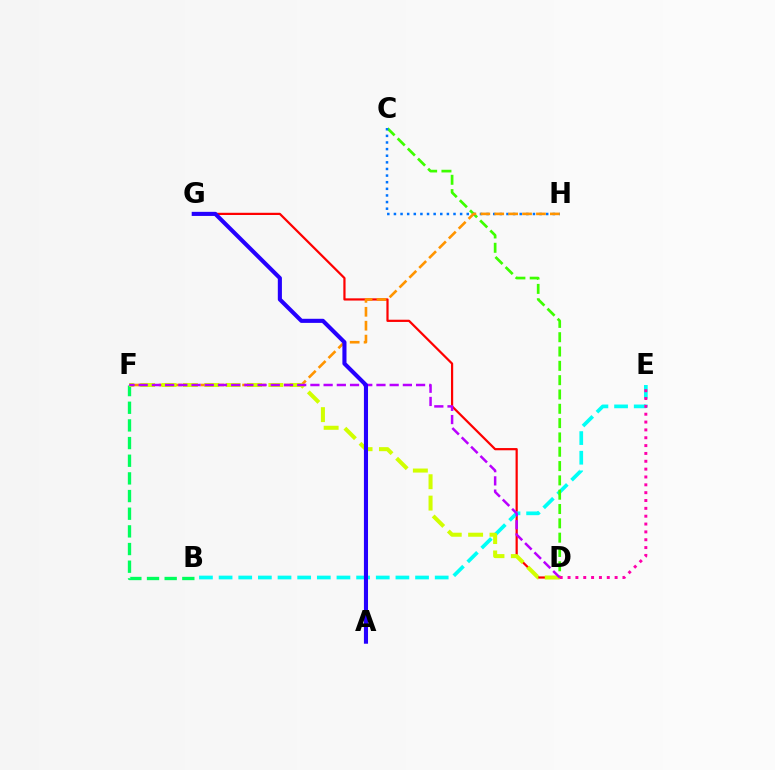{('B', 'F'): [{'color': '#00ff5c', 'line_style': 'dashed', 'thickness': 2.4}], ('D', 'G'): [{'color': '#ff0000', 'line_style': 'solid', 'thickness': 1.6}], ('B', 'E'): [{'color': '#00fff6', 'line_style': 'dashed', 'thickness': 2.67}], ('C', 'D'): [{'color': '#3dff00', 'line_style': 'dashed', 'thickness': 1.95}], ('C', 'H'): [{'color': '#0074ff', 'line_style': 'dotted', 'thickness': 1.8}], ('F', 'H'): [{'color': '#ff9400', 'line_style': 'dashed', 'thickness': 1.89}], ('D', 'F'): [{'color': '#d1ff00', 'line_style': 'dashed', 'thickness': 2.9}, {'color': '#b900ff', 'line_style': 'dashed', 'thickness': 1.79}], ('D', 'E'): [{'color': '#ff00ac', 'line_style': 'dotted', 'thickness': 2.13}], ('A', 'G'): [{'color': '#2500ff', 'line_style': 'solid', 'thickness': 2.95}]}